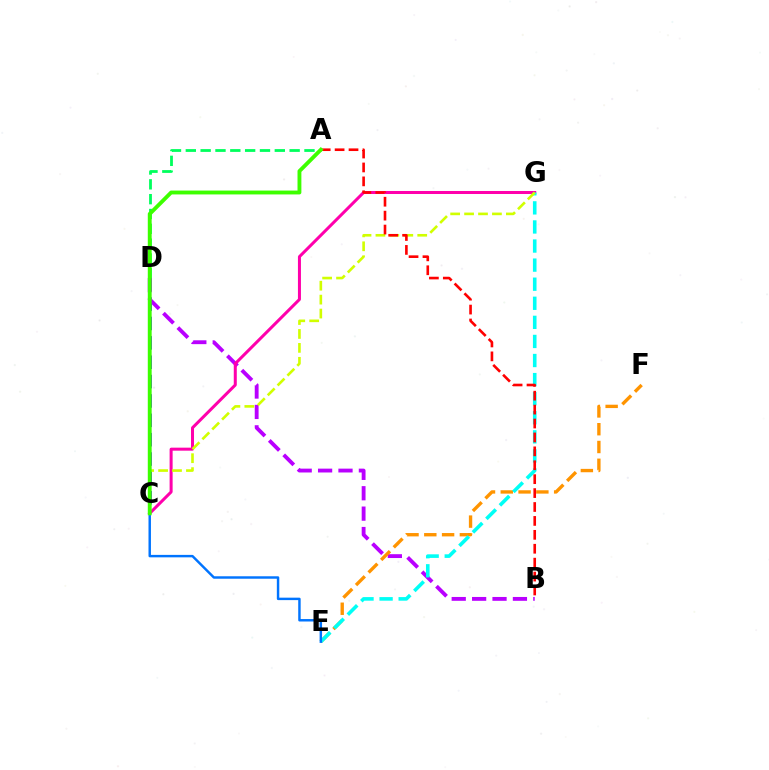{('C', 'D'): [{'color': '#2500ff', 'line_style': 'dashed', 'thickness': 2.63}], ('A', 'D'): [{'color': '#00ff5c', 'line_style': 'dashed', 'thickness': 2.01}], ('B', 'D'): [{'color': '#b900ff', 'line_style': 'dashed', 'thickness': 2.77}], ('E', 'F'): [{'color': '#ff9400', 'line_style': 'dashed', 'thickness': 2.42}], ('C', 'G'): [{'color': '#ff00ac', 'line_style': 'solid', 'thickness': 2.17}, {'color': '#d1ff00', 'line_style': 'dashed', 'thickness': 1.89}], ('E', 'G'): [{'color': '#00fff6', 'line_style': 'dashed', 'thickness': 2.59}], ('C', 'E'): [{'color': '#0074ff', 'line_style': 'solid', 'thickness': 1.76}], ('A', 'B'): [{'color': '#ff0000', 'line_style': 'dashed', 'thickness': 1.89}], ('A', 'C'): [{'color': '#3dff00', 'line_style': 'solid', 'thickness': 2.79}]}